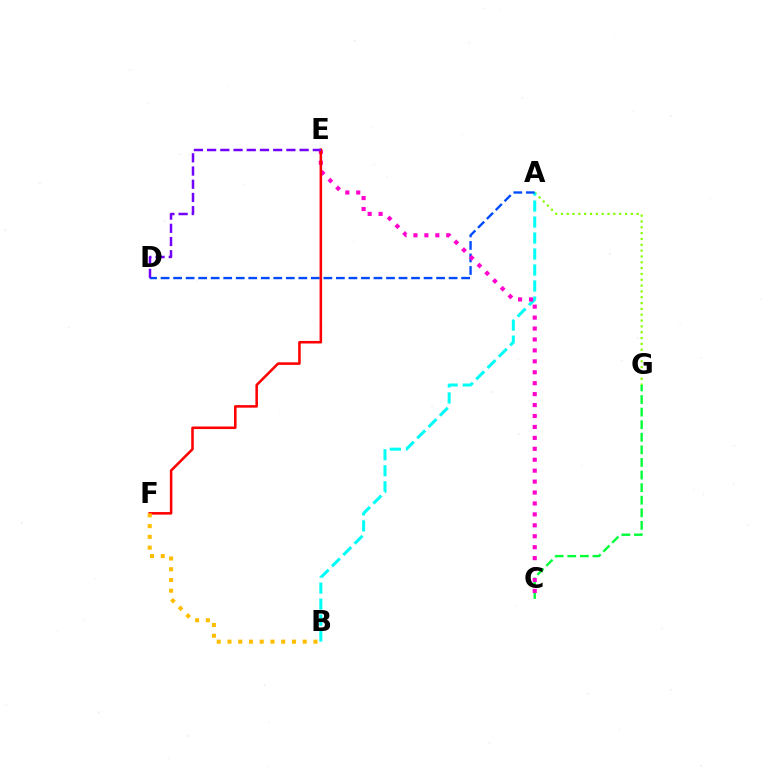{('A', 'G'): [{'color': '#84ff00', 'line_style': 'dotted', 'thickness': 1.58}], ('A', 'B'): [{'color': '#00fff6', 'line_style': 'dashed', 'thickness': 2.17}], ('A', 'D'): [{'color': '#004bff', 'line_style': 'dashed', 'thickness': 1.7}], ('C', 'G'): [{'color': '#00ff39', 'line_style': 'dashed', 'thickness': 1.71}], ('C', 'E'): [{'color': '#ff00cf', 'line_style': 'dotted', 'thickness': 2.97}], ('E', 'F'): [{'color': '#ff0000', 'line_style': 'solid', 'thickness': 1.84}], ('B', 'F'): [{'color': '#ffbd00', 'line_style': 'dotted', 'thickness': 2.92}], ('D', 'E'): [{'color': '#7200ff', 'line_style': 'dashed', 'thickness': 1.8}]}